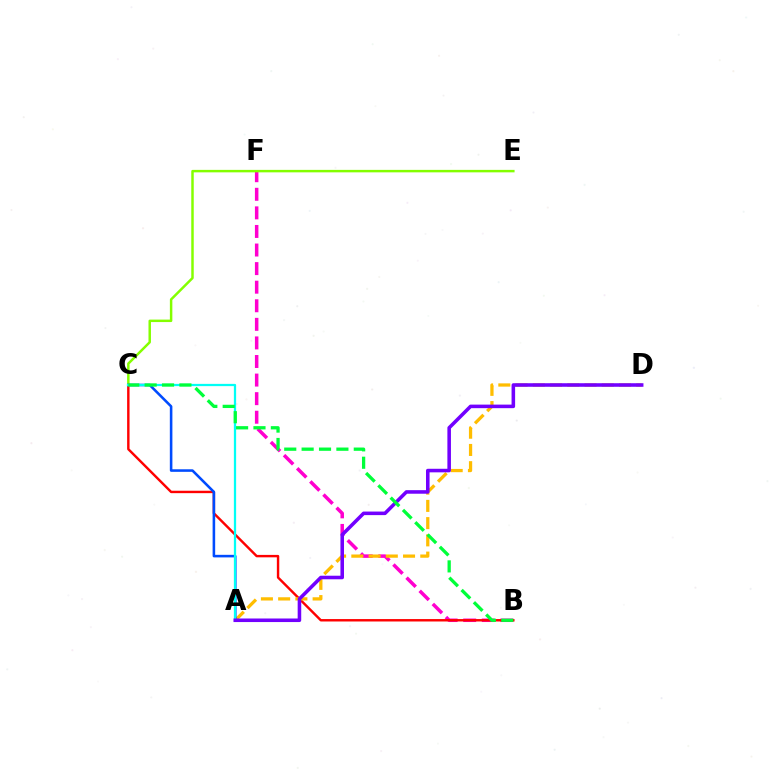{('B', 'F'): [{'color': '#ff00cf', 'line_style': 'dashed', 'thickness': 2.52}], ('B', 'C'): [{'color': '#ff0000', 'line_style': 'solid', 'thickness': 1.74}, {'color': '#00ff39', 'line_style': 'dashed', 'thickness': 2.36}], ('C', 'E'): [{'color': '#84ff00', 'line_style': 'solid', 'thickness': 1.78}], ('A', 'D'): [{'color': '#ffbd00', 'line_style': 'dashed', 'thickness': 2.34}, {'color': '#7200ff', 'line_style': 'solid', 'thickness': 2.56}], ('A', 'C'): [{'color': '#004bff', 'line_style': 'solid', 'thickness': 1.85}, {'color': '#00fff6', 'line_style': 'solid', 'thickness': 1.63}]}